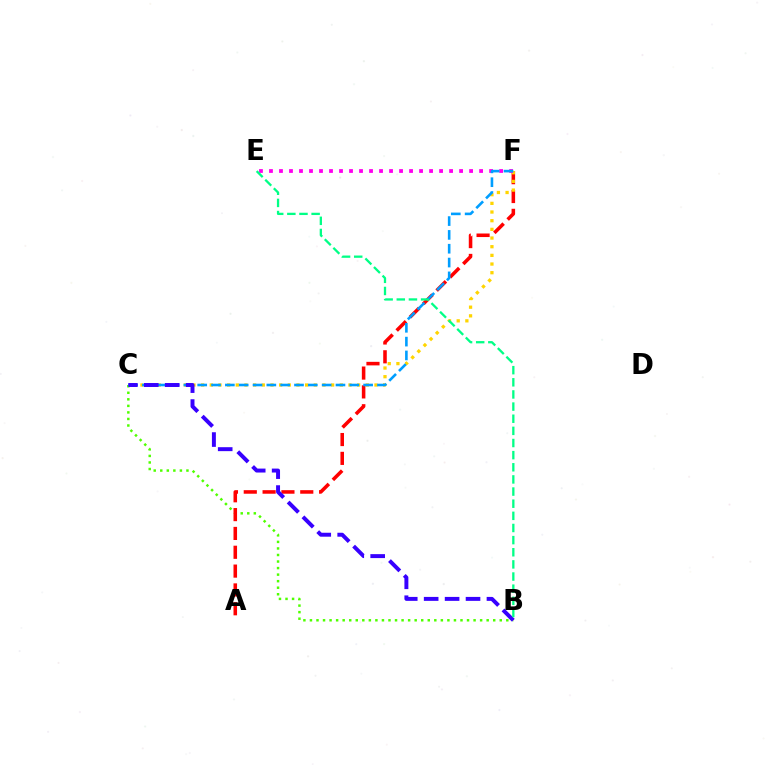{('B', 'C'): [{'color': '#4fff00', 'line_style': 'dotted', 'thickness': 1.78}, {'color': '#3700ff', 'line_style': 'dashed', 'thickness': 2.84}], ('A', 'F'): [{'color': '#ff0000', 'line_style': 'dashed', 'thickness': 2.56}], ('C', 'F'): [{'color': '#ffd500', 'line_style': 'dotted', 'thickness': 2.35}, {'color': '#009eff', 'line_style': 'dashed', 'thickness': 1.88}], ('E', 'F'): [{'color': '#ff00ed', 'line_style': 'dotted', 'thickness': 2.72}], ('B', 'E'): [{'color': '#00ff86', 'line_style': 'dashed', 'thickness': 1.65}]}